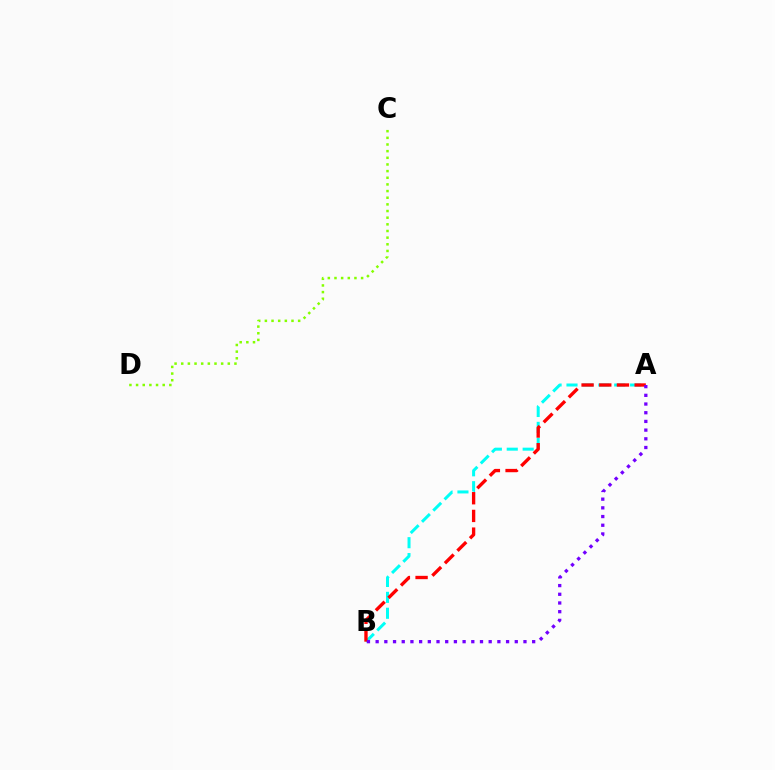{('A', 'B'): [{'color': '#00fff6', 'line_style': 'dashed', 'thickness': 2.16}, {'color': '#ff0000', 'line_style': 'dashed', 'thickness': 2.4}, {'color': '#7200ff', 'line_style': 'dotted', 'thickness': 2.36}], ('C', 'D'): [{'color': '#84ff00', 'line_style': 'dotted', 'thickness': 1.81}]}